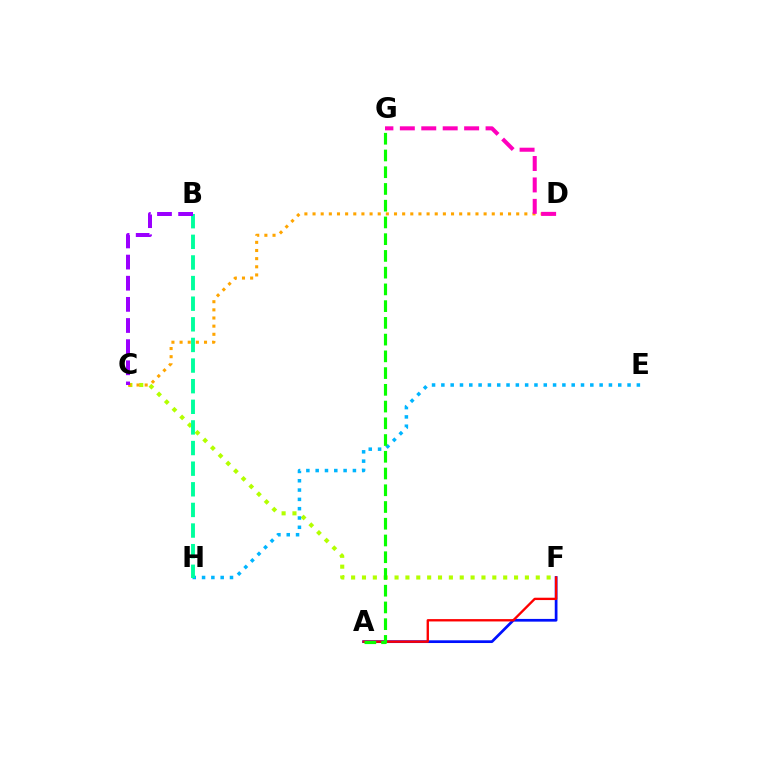{('A', 'F'): [{'color': '#0010ff', 'line_style': 'solid', 'thickness': 1.96}, {'color': '#ff0000', 'line_style': 'solid', 'thickness': 1.69}], ('C', 'F'): [{'color': '#b3ff00', 'line_style': 'dotted', 'thickness': 2.95}], ('E', 'H'): [{'color': '#00b5ff', 'line_style': 'dotted', 'thickness': 2.53}], ('B', 'H'): [{'color': '#00ff9d', 'line_style': 'dashed', 'thickness': 2.8}], ('A', 'G'): [{'color': '#08ff00', 'line_style': 'dashed', 'thickness': 2.27}], ('C', 'D'): [{'color': '#ffa500', 'line_style': 'dotted', 'thickness': 2.21}], ('D', 'G'): [{'color': '#ff00bd', 'line_style': 'dashed', 'thickness': 2.91}], ('B', 'C'): [{'color': '#9b00ff', 'line_style': 'dashed', 'thickness': 2.87}]}